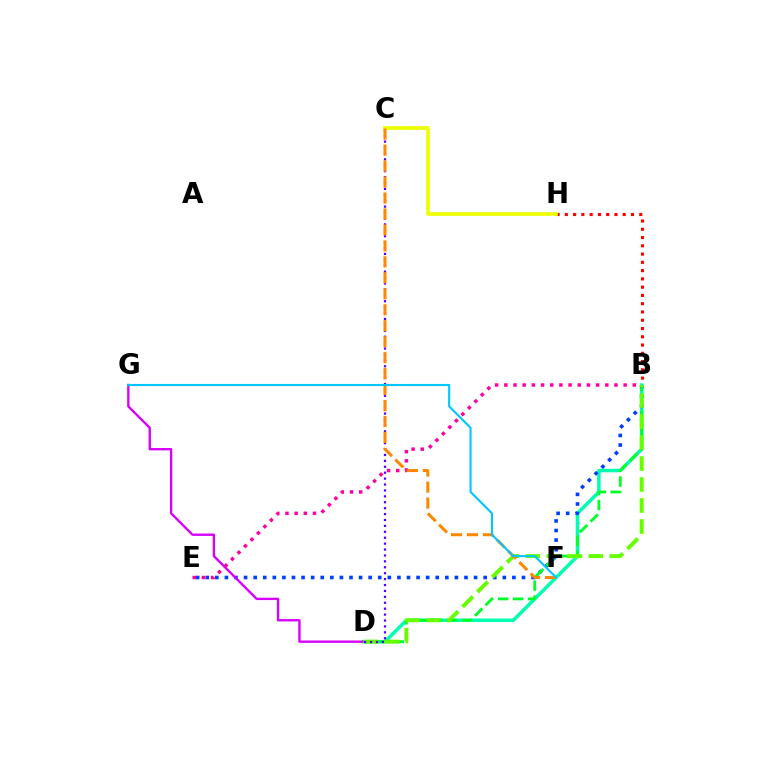{('B', 'H'): [{'color': '#ff0000', 'line_style': 'dotted', 'thickness': 2.25}], ('B', 'D'): [{'color': '#00ffaf', 'line_style': 'solid', 'thickness': 2.52}, {'color': '#00ff27', 'line_style': 'dashed', 'thickness': 2.03}, {'color': '#66ff00', 'line_style': 'dashed', 'thickness': 2.85}], ('B', 'E'): [{'color': '#003fff', 'line_style': 'dotted', 'thickness': 2.6}, {'color': '#ff00a0', 'line_style': 'dotted', 'thickness': 2.49}], ('D', 'G'): [{'color': '#d600ff', 'line_style': 'solid', 'thickness': 1.7}], ('C', 'D'): [{'color': '#4f00ff', 'line_style': 'dotted', 'thickness': 1.61}], ('C', 'H'): [{'color': '#eeff00', 'line_style': 'solid', 'thickness': 2.65}], ('C', 'F'): [{'color': '#ff8800', 'line_style': 'dashed', 'thickness': 2.17}], ('F', 'G'): [{'color': '#00c7ff', 'line_style': 'solid', 'thickness': 1.52}]}